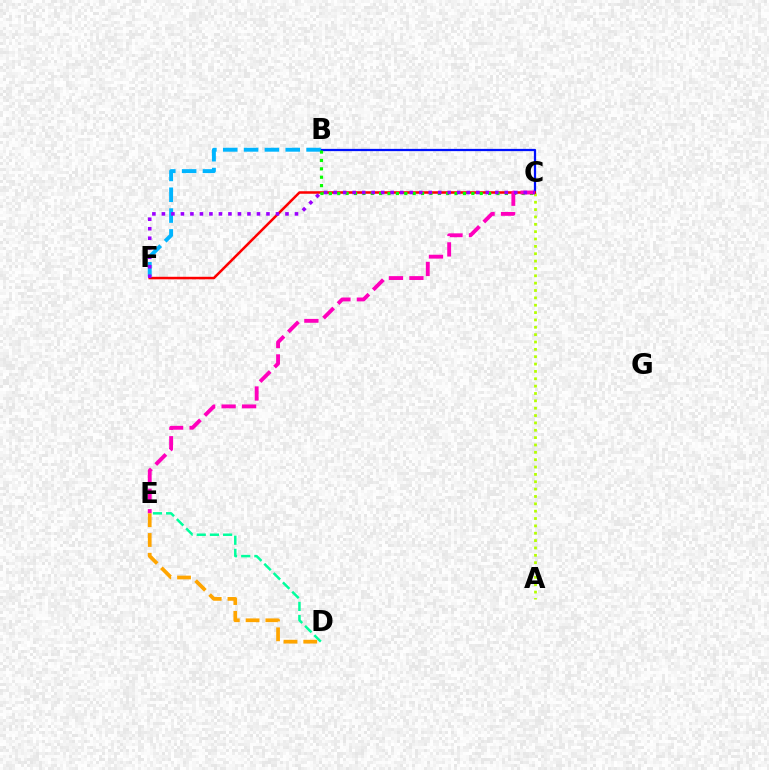{('B', 'C'): [{'color': '#0010ff', 'line_style': 'solid', 'thickness': 1.62}, {'color': '#08ff00', 'line_style': 'dotted', 'thickness': 2.28}], ('D', 'E'): [{'color': '#00ff9d', 'line_style': 'dashed', 'thickness': 1.79}, {'color': '#ffa500', 'line_style': 'dashed', 'thickness': 2.68}], ('A', 'C'): [{'color': '#b3ff00', 'line_style': 'dotted', 'thickness': 2.0}], ('C', 'F'): [{'color': '#ff0000', 'line_style': 'solid', 'thickness': 1.82}, {'color': '#9b00ff', 'line_style': 'dotted', 'thickness': 2.58}], ('B', 'F'): [{'color': '#00b5ff', 'line_style': 'dashed', 'thickness': 2.83}], ('C', 'E'): [{'color': '#ff00bd', 'line_style': 'dashed', 'thickness': 2.78}]}